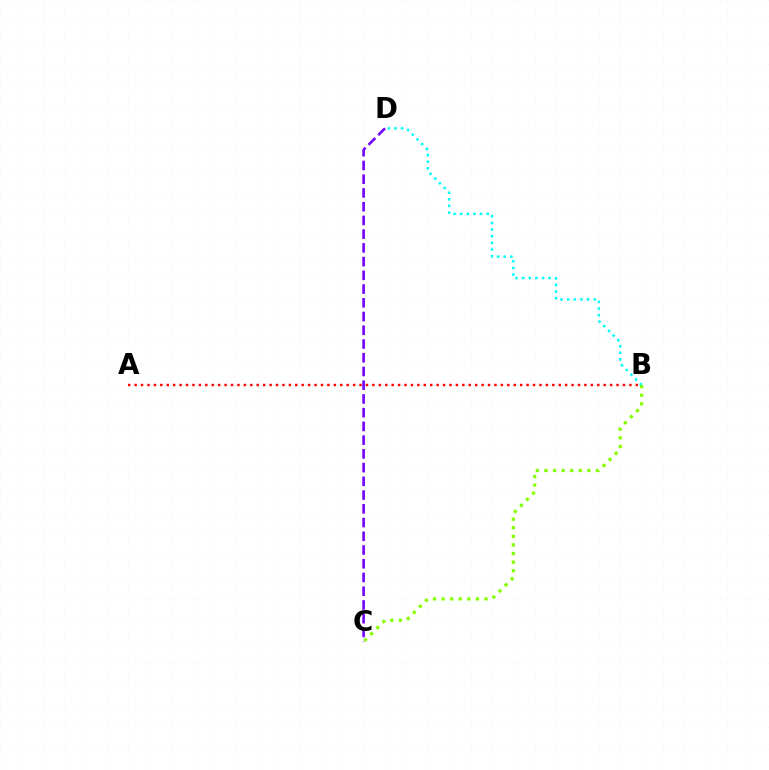{('B', 'D'): [{'color': '#00fff6', 'line_style': 'dotted', 'thickness': 1.8}], ('C', 'D'): [{'color': '#7200ff', 'line_style': 'dashed', 'thickness': 1.87}], ('A', 'B'): [{'color': '#ff0000', 'line_style': 'dotted', 'thickness': 1.75}], ('B', 'C'): [{'color': '#84ff00', 'line_style': 'dotted', 'thickness': 2.33}]}